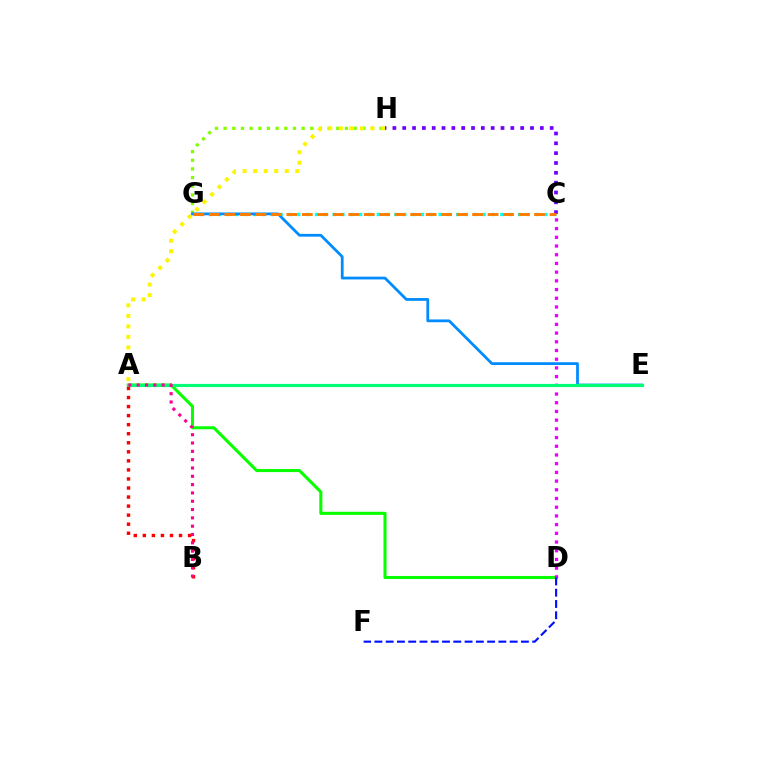{('G', 'H'): [{'color': '#84ff00', 'line_style': 'dotted', 'thickness': 2.35}], ('A', 'H'): [{'color': '#fcf500', 'line_style': 'dotted', 'thickness': 2.86}], ('A', 'D'): [{'color': '#08ff00', 'line_style': 'solid', 'thickness': 2.21}], ('C', 'G'): [{'color': '#00fff6', 'line_style': 'dotted', 'thickness': 2.4}, {'color': '#ff7c00', 'line_style': 'dashed', 'thickness': 2.1}], ('C', 'H'): [{'color': '#7200ff', 'line_style': 'dotted', 'thickness': 2.67}], ('E', 'G'): [{'color': '#008cff', 'line_style': 'solid', 'thickness': 2.0}], ('C', 'D'): [{'color': '#ee00ff', 'line_style': 'dotted', 'thickness': 2.37}], ('A', 'E'): [{'color': '#00ff74', 'line_style': 'solid', 'thickness': 2.27}], ('A', 'B'): [{'color': '#ff0000', 'line_style': 'dotted', 'thickness': 2.46}, {'color': '#ff0094', 'line_style': 'dotted', 'thickness': 2.26}], ('D', 'F'): [{'color': '#0010ff', 'line_style': 'dashed', 'thickness': 1.53}]}